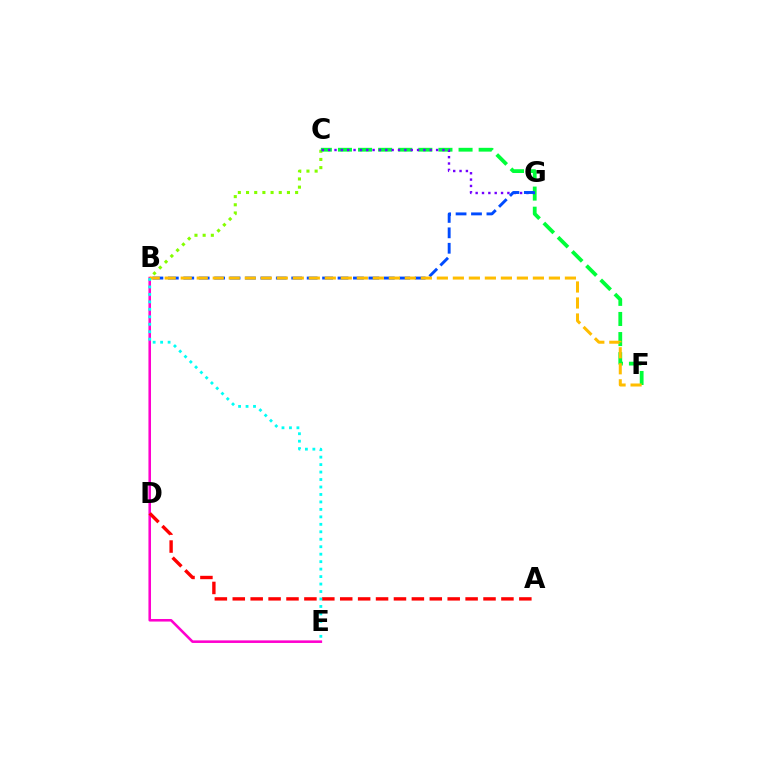{('B', 'C'): [{'color': '#84ff00', 'line_style': 'dotted', 'thickness': 2.22}], ('C', 'F'): [{'color': '#00ff39', 'line_style': 'dashed', 'thickness': 2.73}], ('C', 'G'): [{'color': '#7200ff', 'line_style': 'dotted', 'thickness': 1.73}], ('B', 'E'): [{'color': '#ff00cf', 'line_style': 'solid', 'thickness': 1.85}, {'color': '#00fff6', 'line_style': 'dotted', 'thickness': 2.03}], ('A', 'D'): [{'color': '#ff0000', 'line_style': 'dashed', 'thickness': 2.43}], ('B', 'G'): [{'color': '#004bff', 'line_style': 'dashed', 'thickness': 2.1}], ('B', 'F'): [{'color': '#ffbd00', 'line_style': 'dashed', 'thickness': 2.17}]}